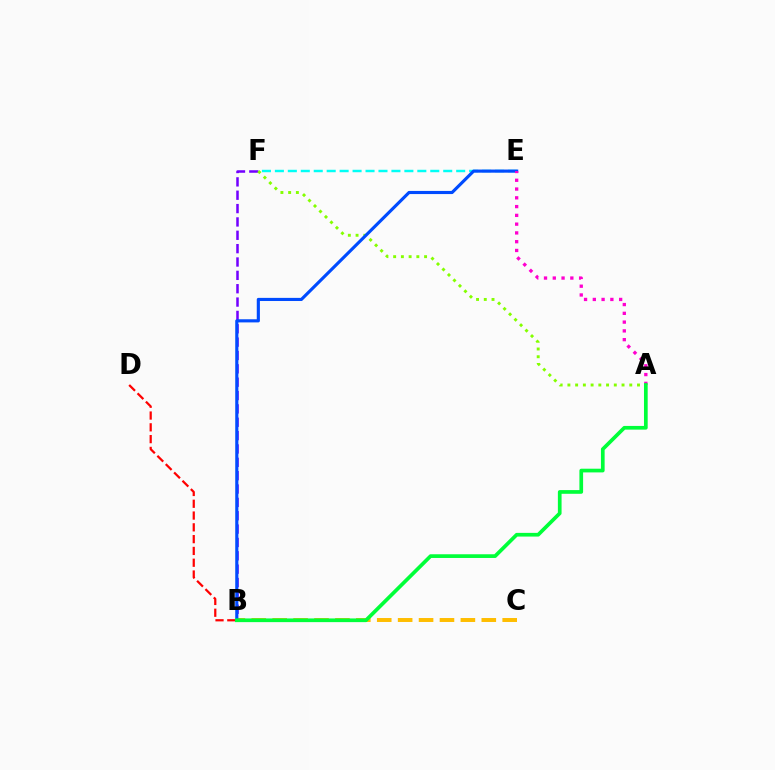{('E', 'F'): [{'color': '#00fff6', 'line_style': 'dashed', 'thickness': 1.76}], ('B', 'F'): [{'color': '#7200ff', 'line_style': 'dashed', 'thickness': 1.81}], ('B', 'C'): [{'color': '#ffbd00', 'line_style': 'dashed', 'thickness': 2.84}], ('A', 'F'): [{'color': '#84ff00', 'line_style': 'dotted', 'thickness': 2.1}], ('B', 'E'): [{'color': '#004bff', 'line_style': 'solid', 'thickness': 2.26}], ('B', 'D'): [{'color': '#ff0000', 'line_style': 'dashed', 'thickness': 1.6}], ('A', 'E'): [{'color': '#ff00cf', 'line_style': 'dotted', 'thickness': 2.38}], ('A', 'B'): [{'color': '#00ff39', 'line_style': 'solid', 'thickness': 2.66}]}